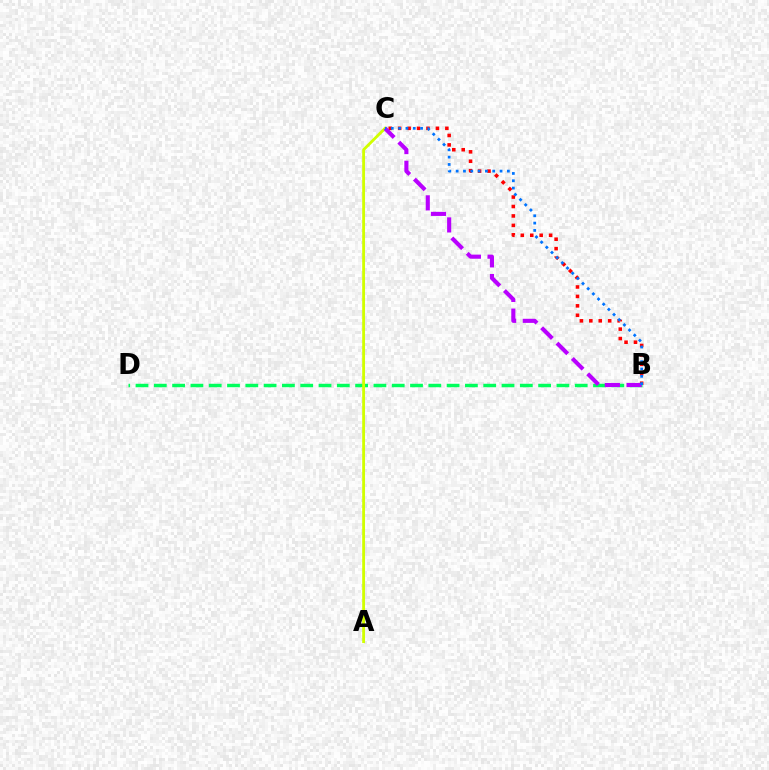{('B', 'D'): [{'color': '#00ff5c', 'line_style': 'dashed', 'thickness': 2.49}], ('A', 'C'): [{'color': '#d1ff00', 'line_style': 'solid', 'thickness': 2.03}], ('B', 'C'): [{'color': '#ff0000', 'line_style': 'dotted', 'thickness': 2.56}, {'color': '#b900ff', 'line_style': 'dashed', 'thickness': 2.95}, {'color': '#0074ff', 'line_style': 'dotted', 'thickness': 1.99}]}